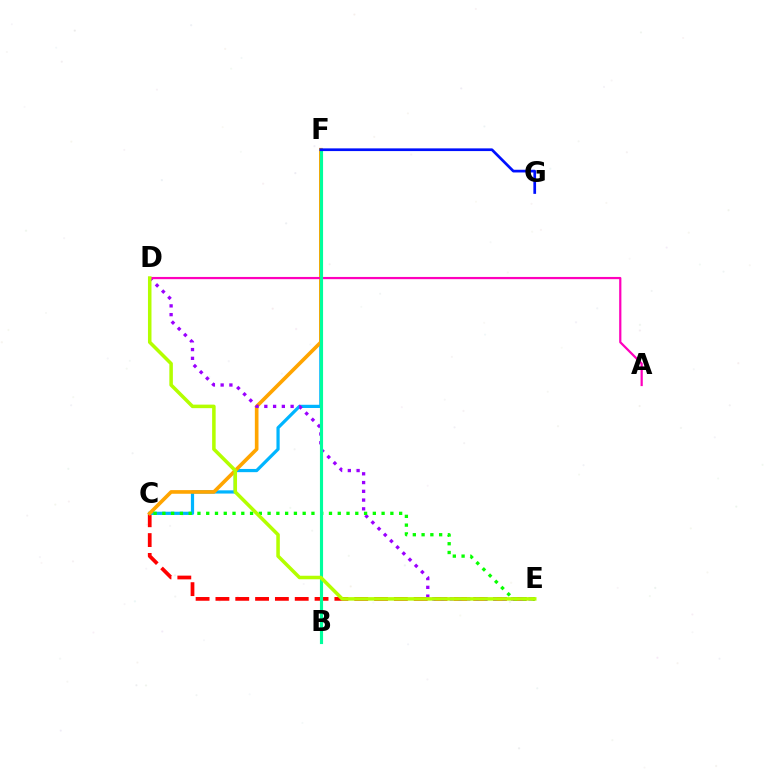{('C', 'E'): [{'color': '#ff0000', 'line_style': 'dashed', 'thickness': 2.69}, {'color': '#08ff00', 'line_style': 'dotted', 'thickness': 2.38}], ('C', 'F'): [{'color': '#00b5ff', 'line_style': 'solid', 'thickness': 2.31}, {'color': '#ffa500', 'line_style': 'solid', 'thickness': 2.62}], ('D', 'E'): [{'color': '#9b00ff', 'line_style': 'dotted', 'thickness': 2.38}, {'color': '#b3ff00', 'line_style': 'solid', 'thickness': 2.54}], ('A', 'D'): [{'color': '#ff00bd', 'line_style': 'solid', 'thickness': 1.6}], ('B', 'F'): [{'color': '#00ff9d', 'line_style': 'solid', 'thickness': 2.26}], ('F', 'G'): [{'color': '#0010ff', 'line_style': 'solid', 'thickness': 1.95}]}